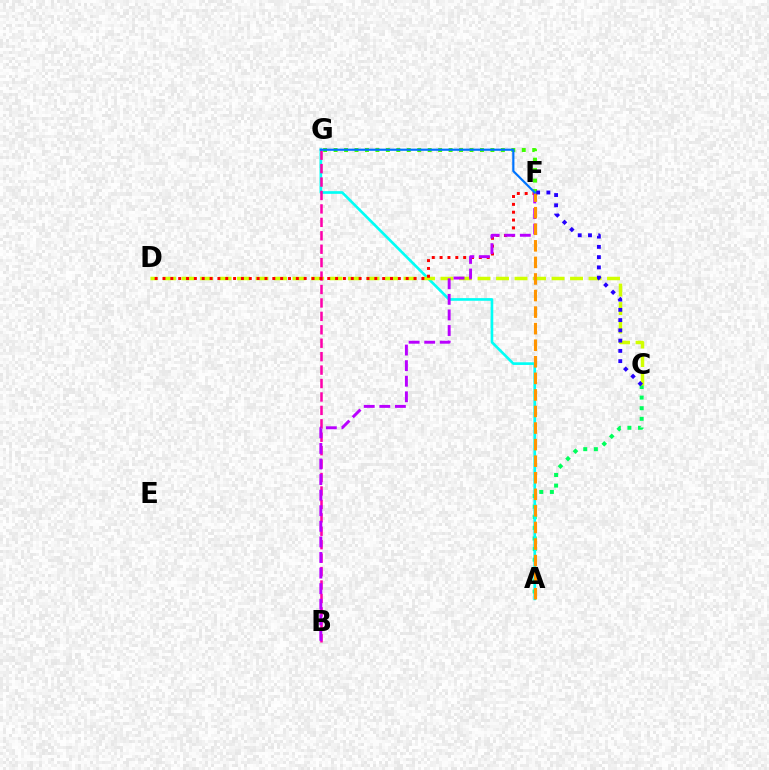{('F', 'G'): [{'color': '#3dff00', 'line_style': 'dotted', 'thickness': 2.84}, {'color': '#0074ff', 'line_style': 'solid', 'thickness': 1.57}], ('A', 'C'): [{'color': '#00ff5c', 'line_style': 'dotted', 'thickness': 2.88}], ('A', 'G'): [{'color': '#00fff6', 'line_style': 'solid', 'thickness': 1.92}], ('C', 'D'): [{'color': '#d1ff00', 'line_style': 'dashed', 'thickness': 2.51}], ('B', 'G'): [{'color': '#ff00ac', 'line_style': 'dashed', 'thickness': 1.82}], ('D', 'F'): [{'color': '#ff0000', 'line_style': 'dotted', 'thickness': 2.13}], ('B', 'F'): [{'color': '#b900ff', 'line_style': 'dashed', 'thickness': 2.12}], ('A', 'F'): [{'color': '#ff9400', 'line_style': 'dashed', 'thickness': 2.25}], ('C', 'F'): [{'color': '#2500ff', 'line_style': 'dotted', 'thickness': 2.79}]}